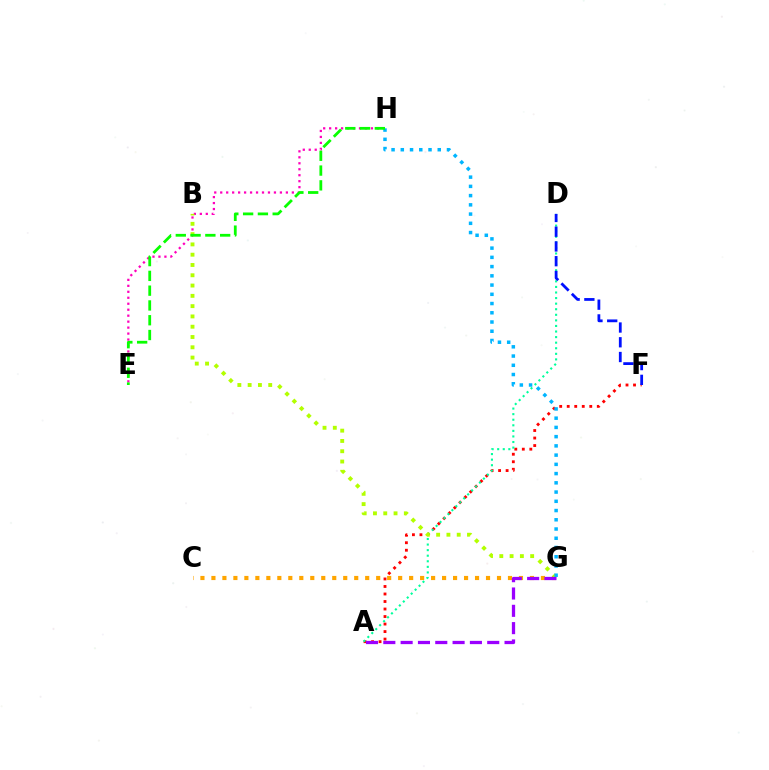{('C', 'G'): [{'color': '#ffa500', 'line_style': 'dotted', 'thickness': 2.98}], ('A', 'F'): [{'color': '#ff0000', 'line_style': 'dotted', 'thickness': 2.04}], ('A', 'D'): [{'color': '#00ff9d', 'line_style': 'dotted', 'thickness': 1.51}], ('E', 'H'): [{'color': '#ff00bd', 'line_style': 'dotted', 'thickness': 1.62}, {'color': '#08ff00', 'line_style': 'dashed', 'thickness': 2.01}], ('B', 'G'): [{'color': '#b3ff00', 'line_style': 'dotted', 'thickness': 2.8}], ('A', 'G'): [{'color': '#9b00ff', 'line_style': 'dashed', 'thickness': 2.35}], ('G', 'H'): [{'color': '#00b5ff', 'line_style': 'dotted', 'thickness': 2.51}], ('D', 'F'): [{'color': '#0010ff', 'line_style': 'dashed', 'thickness': 2.0}]}